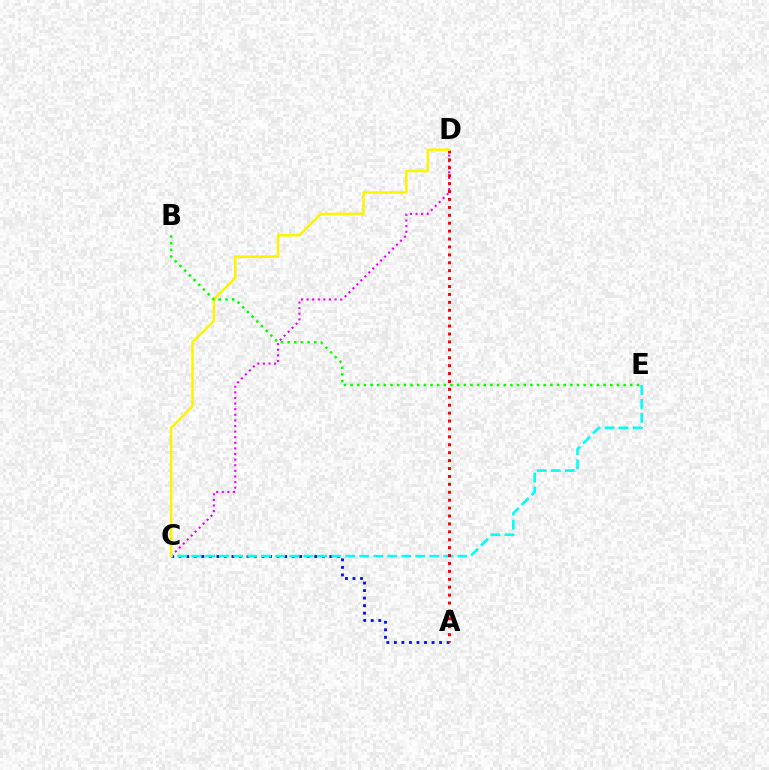{('A', 'C'): [{'color': '#0010ff', 'line_style': 'dotted', 'thickness': 2.05}], ('C', 'D'): [{'color': '#ee00ff', 'line_style': 'dotted', 'thickness': 1.52}, {'color': '#fcf500', 'line_style': 'solid', 'thickness': 1.8}], ('C', 'E'): [{'color': '#00fff6', 'line_style': 'dashed', 'thickness': 1.9}], ('A', 'D'): [{'color': '#ff0000', 'line_style': 'dotted', 'thickness': 2.15}], ('B', 'E'): [{'color': '#08ff00', 'line_style': 'dotted', 'thickness': 1.81}]}